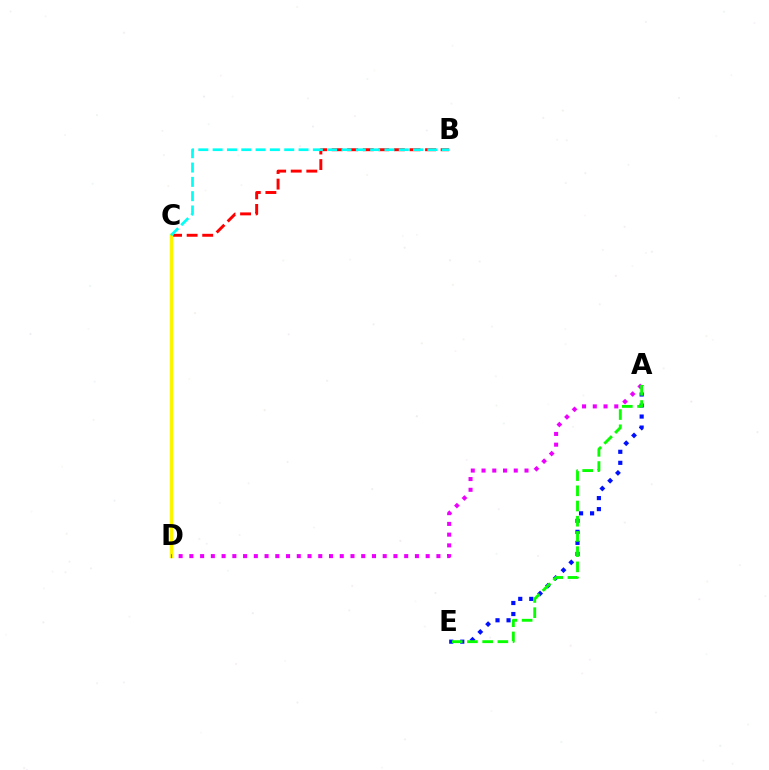{('B', 'C'): [{'color': '#ff0000', 'line_style': 'dashed', 'thickness': 2.12}, {'color': '#00fff6', 'line_style': 'dashed', 'thickness': 1.95}], ('A', 'E'): [{'color': '#0010ff', 'line_style': 'dotted', 'thickness': 3.0}, {'color': '#08ff00', 'line_style': 'dashed', 'thickness': 2.07}], ('C', 'D'): [{'color': '#fcf500', 'line_style': 'solid', 'thickness': 2.51}], ('A', 'D'): [{'color': '#ee00ff', 'line_style': 'dotted', 'thickness': 2.92}]}